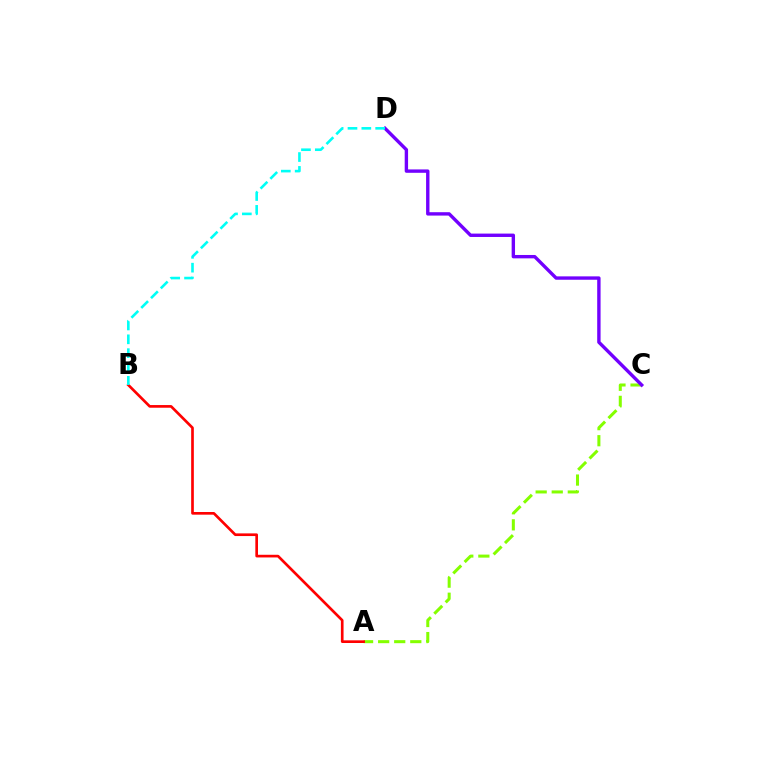{('A', 'C'): [{'color': '#84ff00', 'line_style': 'dashed', 'thickness': 2.18}], ('A', 'B'): [{'color': '#ff0000', 'line_style': 'solid', 'thickness': 1.92}], ('C', 'D'): [{'color': '#7200ff', 'line_style': 'solid', 'thickness': 2.43}], ('B', 'D'): [{'color': '#00fff6', 'line_style': 'dashed', 'thickness': 1.88}]}